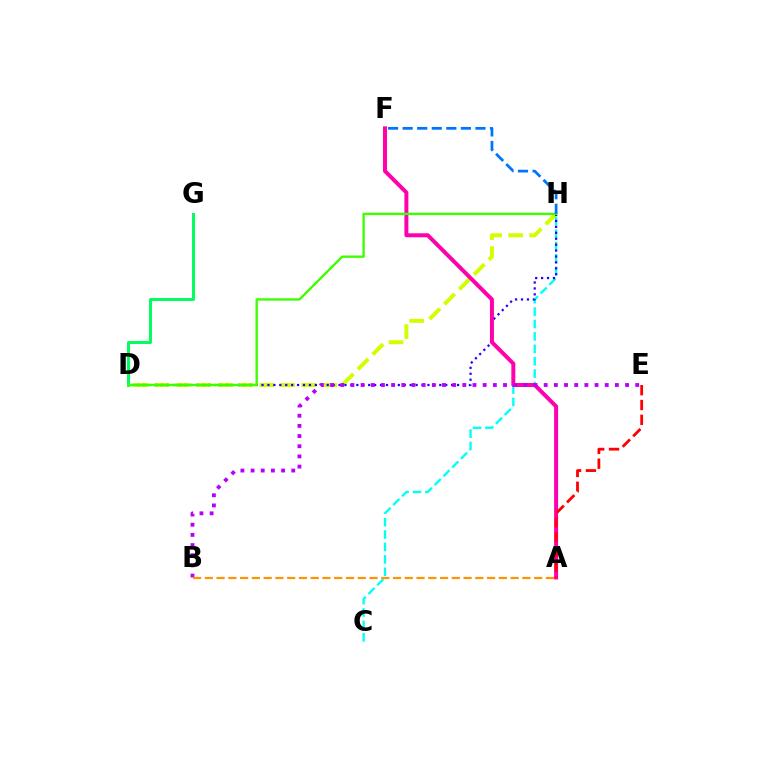{('C', 'H'): [{'color': '#00fff6', 'line_style': 'dashed', 'thickness': 1.69}], ('D', 'H'): [{'color': '#d1ff00', 'line_style': 'dashed', 'thickness': 2.85}, {'color': '#2500ff', 'line_style': 'dotted', 'thickness': 1.61}, {'color': '#3dff00', 'line_style': 'solid', 'thickness': 1.7}], ('A', 'F'): [{'color': '#ff00ac', 'line_style': 'solid', 'thickness': 2.87}], ('D', 'G'): [{'color': '#00ff5c', 'line_style': 'solid', 'thickness': 2.15}], ('B', 'E'): [{'color': '#b900ff', 'line_style': 'dotted', 'thickness': 2.76}], ('A', 'E'): [{'color': '#ff0000', 'line_style': 'dashed', 'thickness': 2.01}], ('F', 'H'): [{'color': '#0074ff', 'line_style': 'dashed', 'thickness': 1.98}], ('A', 'B'): [{'color': '#ff9400', 'line_style': 'dashed', 'thickness': 1.6}]}